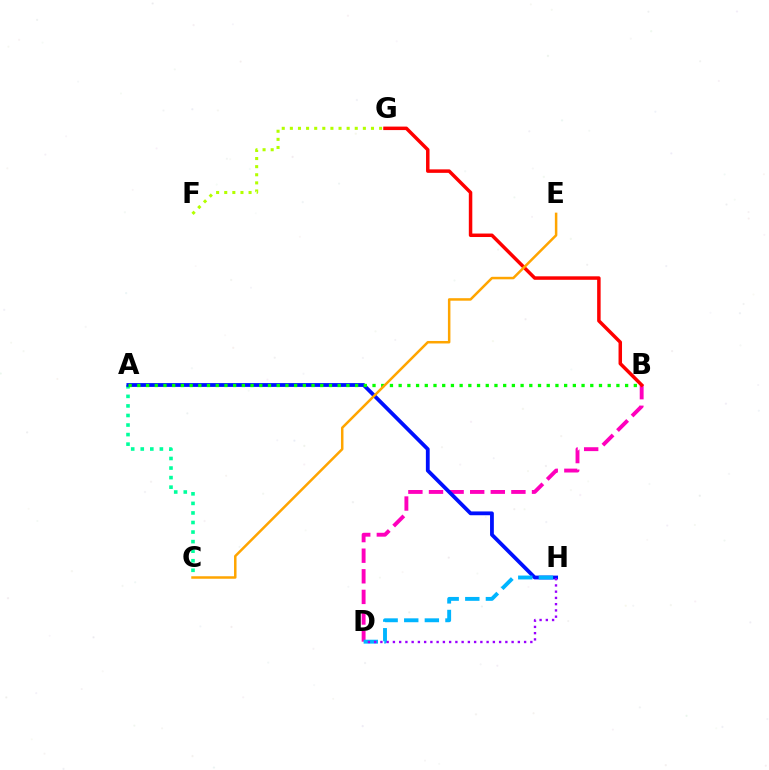{('A', 'C'): [{'color': '#00ff9d', 'line_style': 'dotted', 'thickness': 2.6}], ('B', 'D'): [{'color': '#ff00bd', 'line_style': 'dashed', 'thickness': 2.8}], ('F', 'G'): [{'color': '#b3ff00', 'line_style': 'dotted', 'thickness': 2.2}], ('A', 'H'): [{'color': '#0010ff', 'line_style': 'solid', 'thickness': 2.74}], ('D', 'H'): [{'color': '#00b5ff', 'line_style': 'dashed', 'thickness': 2.8}, {'color': '#9b00ff', 'line_style': 'dotted', 'thickness': 1.7}], ('A', 'B'): [{'color': '#08ff00', 'line_style': 'dotted', 'thickness': 2.37}], ('B', 'G'): [{'color': '#ff0000', 'line_style': 'solid', 'thickness': 2.51}], ('C', 'E'): [{'color': '#ffa500', 'line_style': 'solid', 'thickness': 1.8}]}